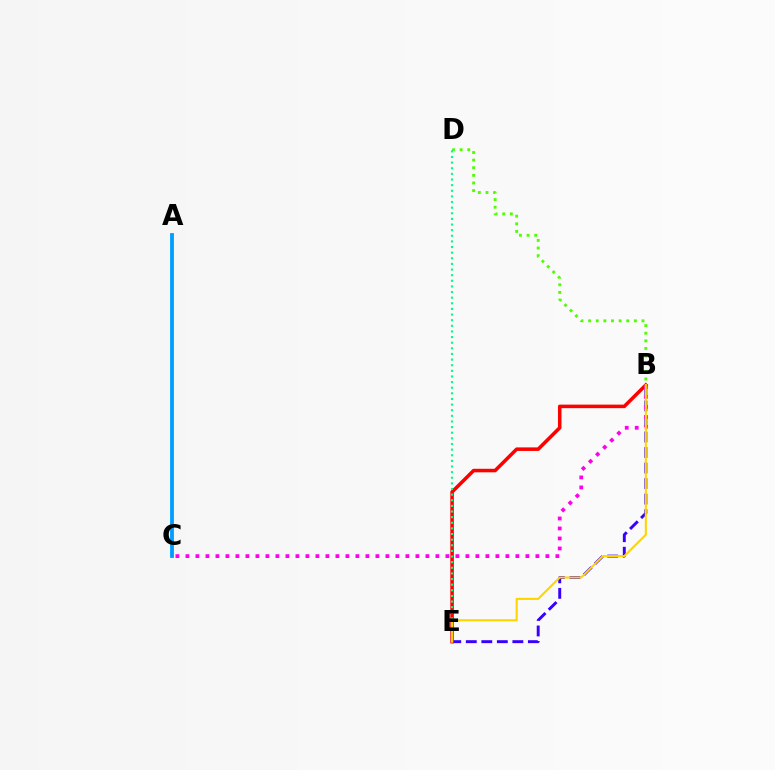{('B', 'E'): [{'color': '#3700ff', 'line_style': 'dashed', 'thickness': 2.11}, {'color': '#ff0000', 'line_style': 'solid', 'thickness': 2.55}, {'color': '#ffd500', 'line_style': 'solid', 'thickness': 1.52}], ('B', 'C'): [{'color': '#ff00ed', 'line_style': 'dotted', 'thickness': 2.72}], ('B', 'D'): [{'color': '#4fff00', 'line_style': 'dotted', 'thickness': 2.07}], ('A', 'C'): [{'color': '#009eff', 'line_style': 'solid', 'thickness': 2.74}], ('D', 'E'): [{'color': '#00ff86', 'line_style': 'dotted', 'thickness': 1.53}]}